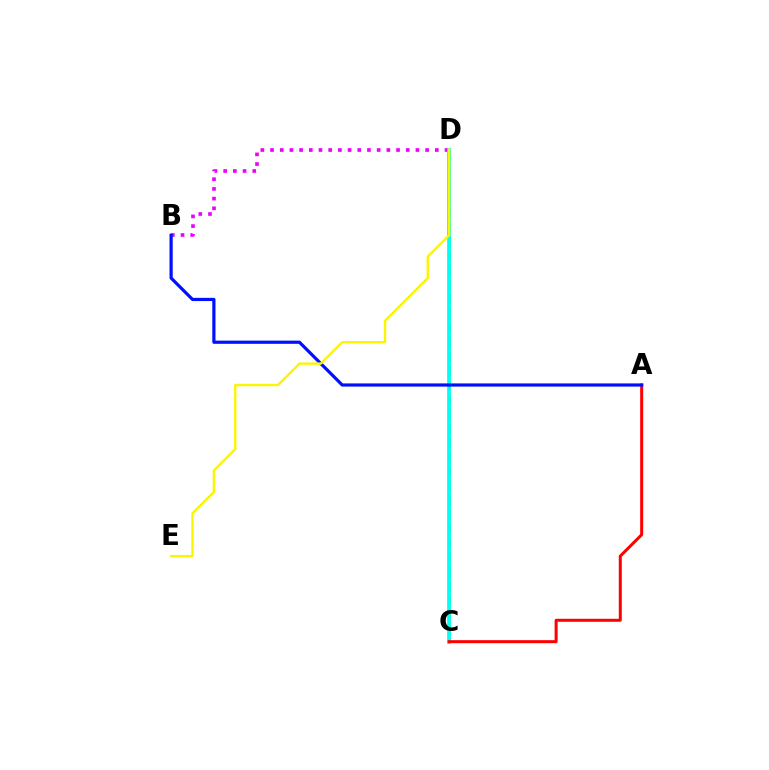{('C', 'D'): [{'color': '#08ff00', 'line_style': 'dashed', 'thickness': 1.95}, {'color': '#00fff6', 'line_style': 'solid', 'thickness': 2.7}], ('B', 'D'): [{'color': '#ee00ff', 'line_style': 'dotted', 'thickness': 2.63}], ('A', 'C'): [{'color': '#ff0000', 'line_style': 'solid', 'thickness': 2.16}], ('A', 'B'): [{'color': '#0010ff', 'line_style': 'solid', 'thickness': 2.3}], ('D', 'E'): [{'color': '#fcf500', 'line_style': 'solid', 'thickness': 1.72}]}